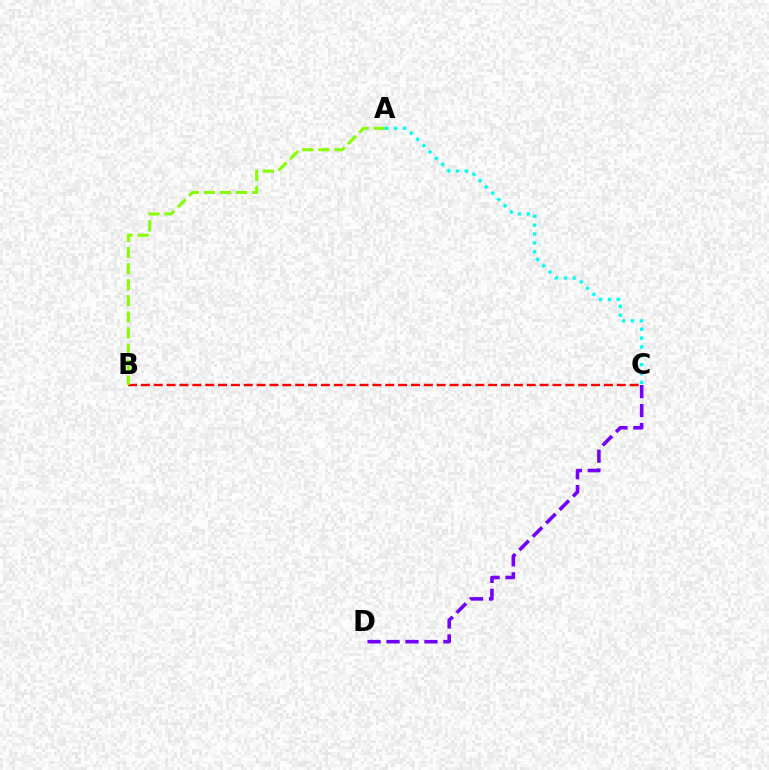{('C', 'D'): [{'color': '#7200ff', 'line_style': 'dashed', 'thickness': 2.58}], ('B', 'C'): [{'color': '#ff0000', 'line_style': 'dashed', 'thickness': 1.75}], ('A', 'B'): [{'color': '#84ff00', 'line_style': 'dashed', 'thickness': 2.18}], ('A', 'C'): [{'color': '#00fff6', 'line_style': 'dotted', 'thickness': 2.41}]}